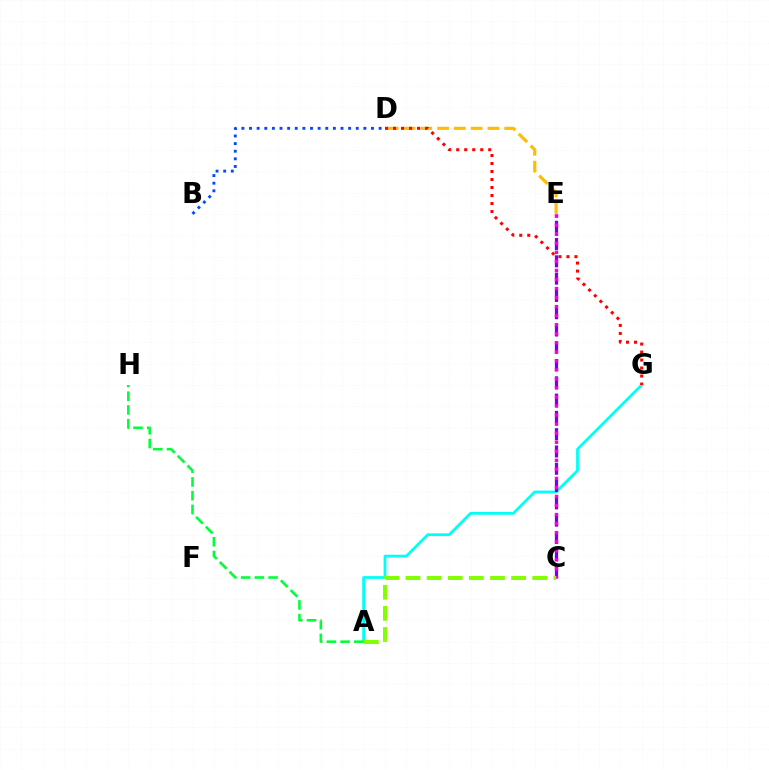{('A', 'G'): [{'color': '#00fff6', 'line_style': 'solid', 'thickness': 1.99}], ('D', 'E'): [{'color': '#ffbd00', 'line_style': 'dashed', 'thickness': 2.28}], ('D', 'G'): [{'color': '#ff0000', 'line_style': 'dotted', 'thickness': 2.17}], ('A', 'H'): [{'color': '#00ff39', 'line_style': 'dashed', 'thickness': 1.87}], ('C', 'E'): [{'color': '#7200ff', 'line_style': 'dashed', 'thickness': 2.35}, {'color': '#ff00cf', 'line_style': 'dotted', 'thickness': 2.46}], ('A', 'C'): [{'color': '#84ff00', 'line_style': 'dashed', 'thickness': 2.87}], ('B', 'D'): [{'color': '#004bff', 'line_style': 'dotted', 'thickness': 2.07}]}